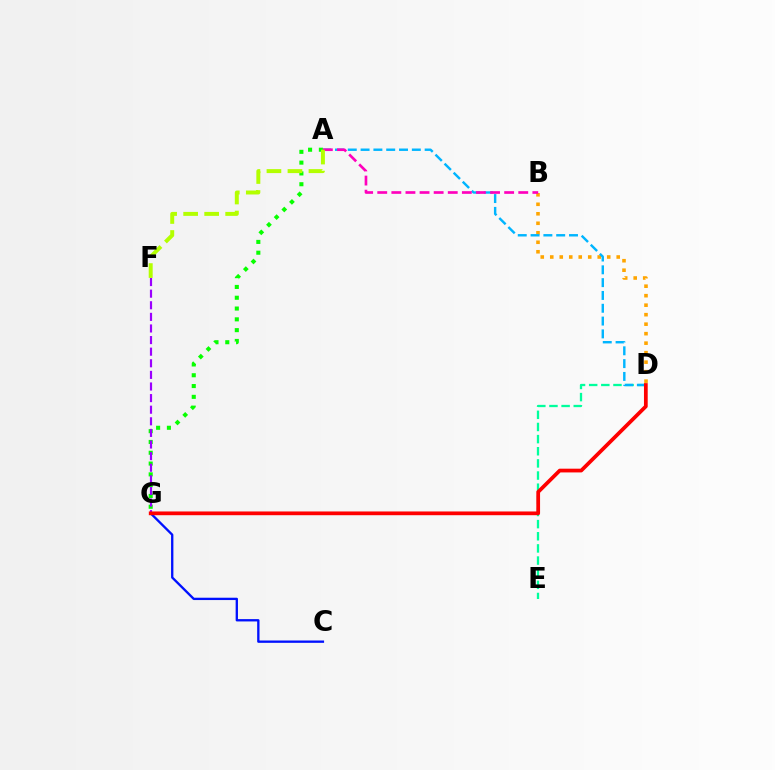{('D', 'E'): [{'color': '#00ff9d', 'line_style': 'dashed', 'thickness': 1.65}], ('B', 'D'): [{'color': '#ffa500', 'line_style': 'dotted', 'thickness': 2.58}], ('A', 'G'): [{'color': '#08ff00', 'line_style': 'dotted', 'thickness': 2.93}], ('C', 'G'): [{'color': '#0010ff', 'line_style': 'solid', 'thickness': 1.68}], ('F', 'G'): [{'color': '#9b00ff', 'line_style': 'dashed', 'thickness': 1.58}], ('A', 'D'): [{'color': '#00b5ff', 'line_style': 'dashed', 'thickness': 1.74}], ('A', 'B'): [{'color': '#ff00bd', 'line_style': 'dashed', 'thickness': 1.92}], ('D', 'G'): [{'color': '#ff0000', 'line_style': 'solid', 'thickness': 2.69}], ('A', 'F'): [{'color': '#b3ff00', 'line_style': 'dashed', 'thickness': 2.85}]}